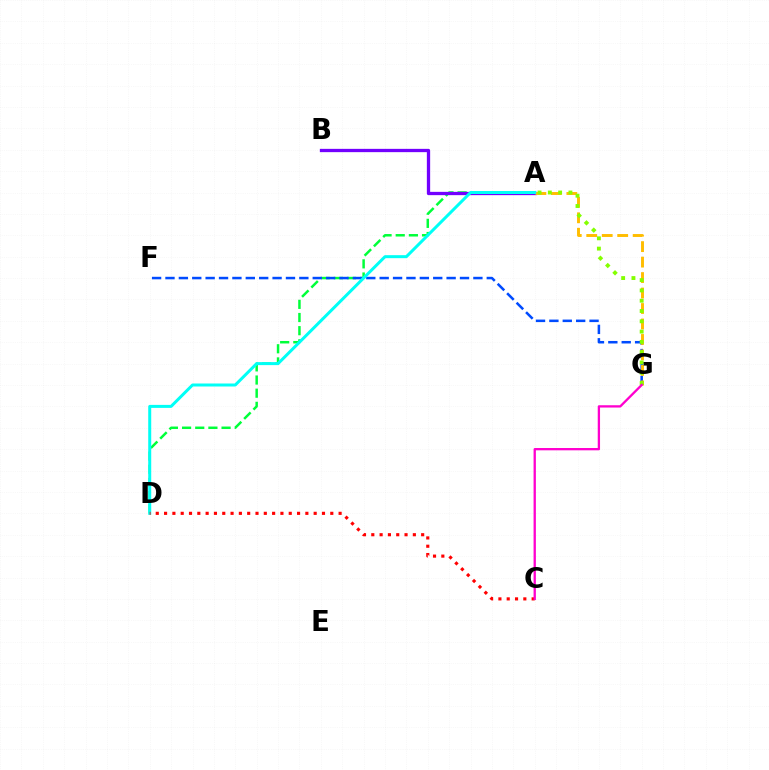{('A', 'D'): [{'color': '#00ff39', 'line_style': 'dashed', 'thickness': 1.79}, {'color': '#00fff6', 'line_style': 'solid', 'thickness': 2.16}], ('F', 'G'): [{'color': '#004bff', 'line_style': 'dashed', 'thickness': 1.82}], ('A', 'B'): [{'color': '#7200ff', 'line_style': 'solid', 'thickness': 2.38}], ('A', 'G'): [{'color': '#ffbd00', 'line_style': 'dashed', 'thickness': 2.1}, {'color': '#84ff00', 'line_style': 'dotted', 'thickness': 2.8}], ('C', 'D'): [{'color': '#ff0000', 'line_style': 'dotted', 'thickness': 2.26}], ('C', 'G'): [{'color': '#ff00cf', 'line_style': 'solid', 'thickness': 1.66}]}